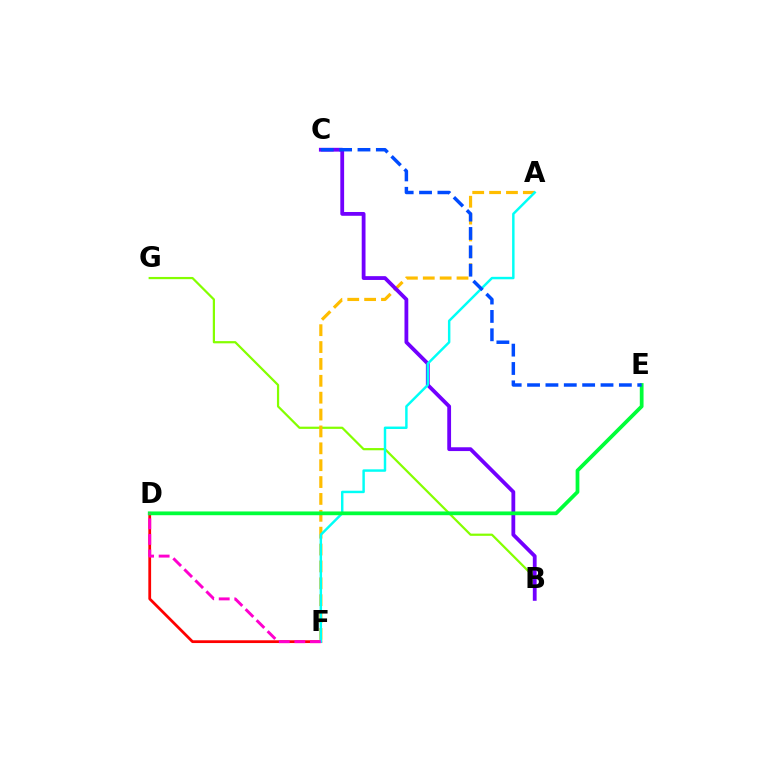{('D', 'F'): [{'color': '#ff0000', 'line_style': 'solid', 'thickness': 1.99}, {'color': '#ff00cf', 'line_style': 'dashed', 'thickness': 2.11}], ('B', 'G'): [{'color': '#84ff00', 'line_style': 'solid', 'thickness': 1.6}], ('A', 'F'): [{'color': '#ffbd00', 'line_style': 'dashed', 'thickness': 2.29}, {'color': '#00fff6', 'line_style': 'solid', 'thickness': 1.77}], ('B', 'C'): [{'color': '#7200ff', 'line_style': 'solid', 'thickness': 2.74}], ('D', 'E'): [{'color': '#00ff39', 'line_style': 'solid', 'thickness': 2.71}], ('C', 'E'): [{'color': '#004bff', 'line_style': 'dashed', 'thickness': 2.49}]}